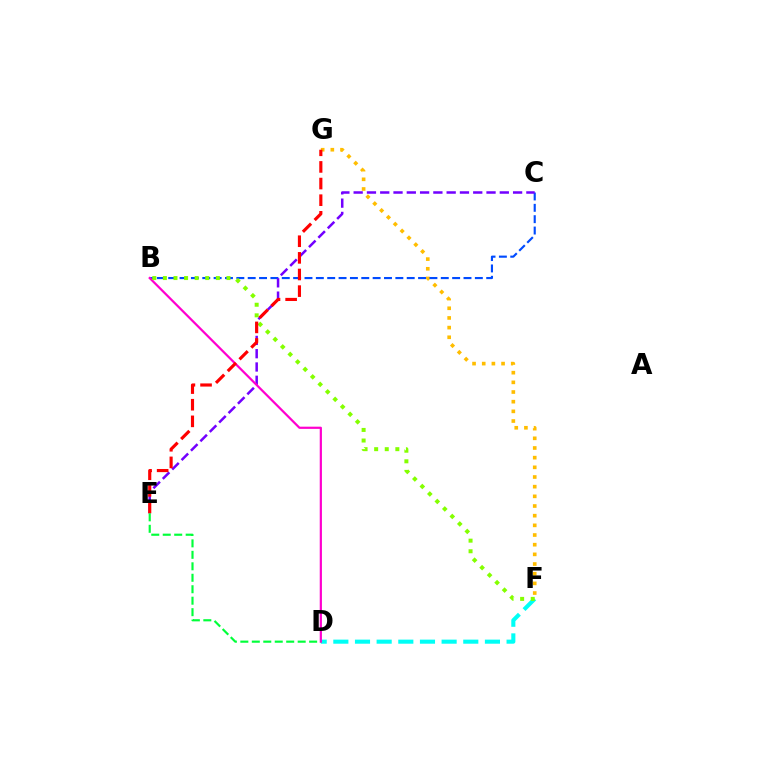{('D', 'F'): [{'color': '#00fff6', 'line_style': 'dashed', 'thickness': 2.94}], ('F', 'G'): [{'color': '#ffbd00', 'line_style': 'dotted', 'thickness': 2.63}], ('B', 'C'): [{'color': '#004bff', 'line_style': 'dashed', 'thickness': 1.54}], ('C', 'E'): [{'color': '#7200ff', 'line_style': 'dashed', 'thickness': 1.8}], ('B', 'D'): [{'color': '#ff00cf', 'line_style': 'solid', 'thickness': 1.59}], ('B', 'F'): [{'color': '#84ff00', 'line_style': 'dotted', 'thickness': 2.88}], ('E', 'G'): [{'color': '#ff0000', 'line_style': 'dashed', 'thickness': 2.26}], ('D', 'E'): [{'color': '#00ff39', 'line_style': 'dashed', 'thickness': 1.56}]}